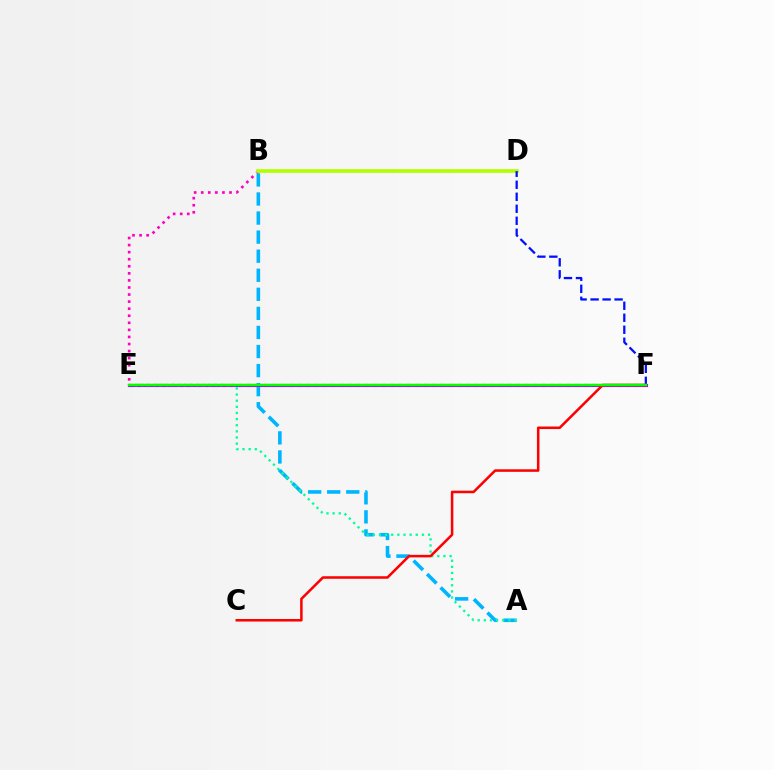{('A', 'B'): [{'color': '#00b5ff', 'line_style': 'dashed', 'thickness': 2.59}], ('B', 'E'): [{'color': '#ff00bd', 'line_style': 'dotted', 'thickness': 1.92}], ('E', 'F'): [{'color': '#ffa500', 'line_style': 'dotted', 'thickness': 2.29}, {'color': '#9b00ff', 'line_style': 'solid', 'thickness': 2.23}, {'color': '#08ff00', 'line_style': 'solid', 'thickness': 1.75}], ('B', 'D'): [{'color': '#b3ff00', 'line_style': 'solid', 'thickness': 2.65}], ('D', 'F'): [{'color': '#0010ff', 'line_style': 'dashed', 'thickness': 1.63}], ('A', 'E'): [{'color': '#00ff9d', 'line_style': 'dotted', 'thickness': 1.67}], ('C', 'F'): [{'color': '#ff0000', 'line_style': 'solid', 'thickness': 1.82}]}